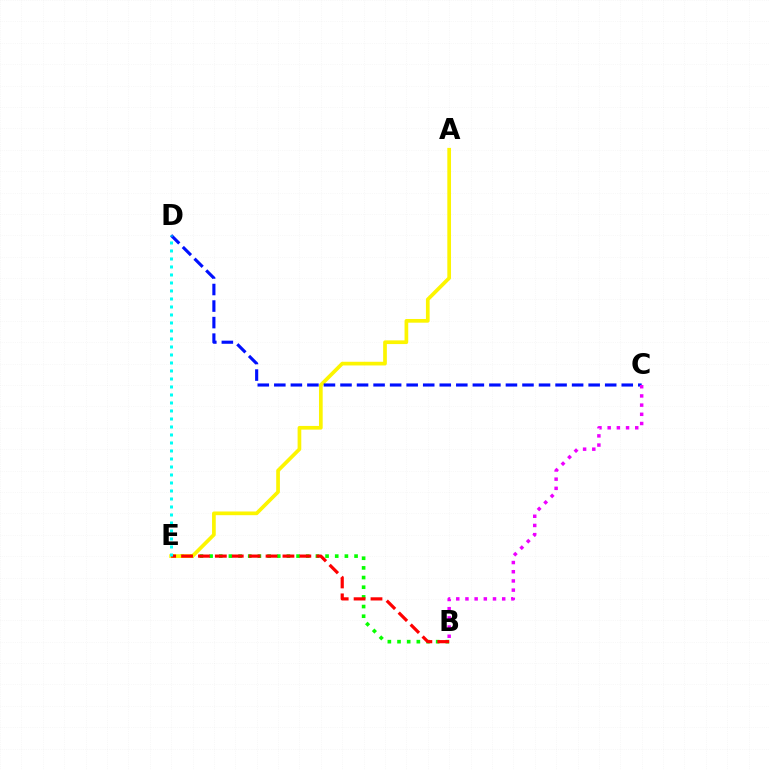{('B', 'E'): [{'color': '#08ff00', 'line_style': 'dotted', 'thickness': 2.63}, {'color': '#ff0000', 'line_style': 'dashed', 'thickness': 2.3}], ('A', 'E'): [{'color': '#fcf500', 'line_style': 'solid', 'thickness': 2.66}], ('C', 'D'): [{'color': '#0010ff', 'line_style': 'dashed', 'thickness': 2.25}], ('D', 'E'): [{'color': '#00fff6', 'line_style': 'dotted', 'thickness': 2.17}], ('B', 'C'): [{'color': '#ee00ff', 'line_style': 'dotted', 'thickness': 2.5}]}